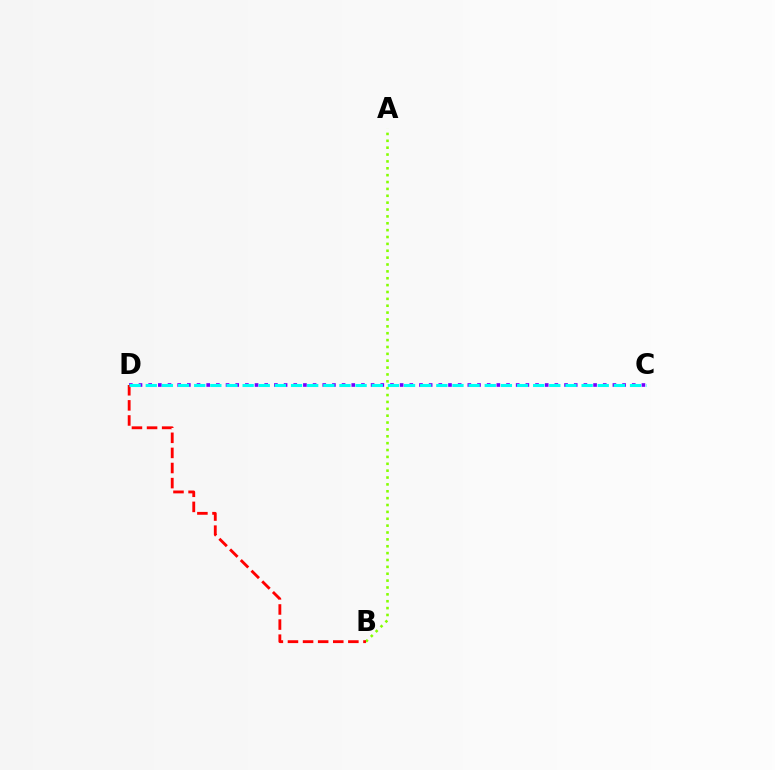{('C', 'D'): [{'color': '#7200ff', 'line_style': 'dotted', 'thickness': 2.63}, {'color': '#00fff6', 'line_style': 'dashed', 'thickness': 2.19}], ('A', 'B'): [{'color': '#84ff00', 'line_style': 'dotted', 'thickness': 1.87}], ('B', 'D'): [{'color': '#ff0000', 'line_style': 'dashed', 'thickness': 2.05}]}